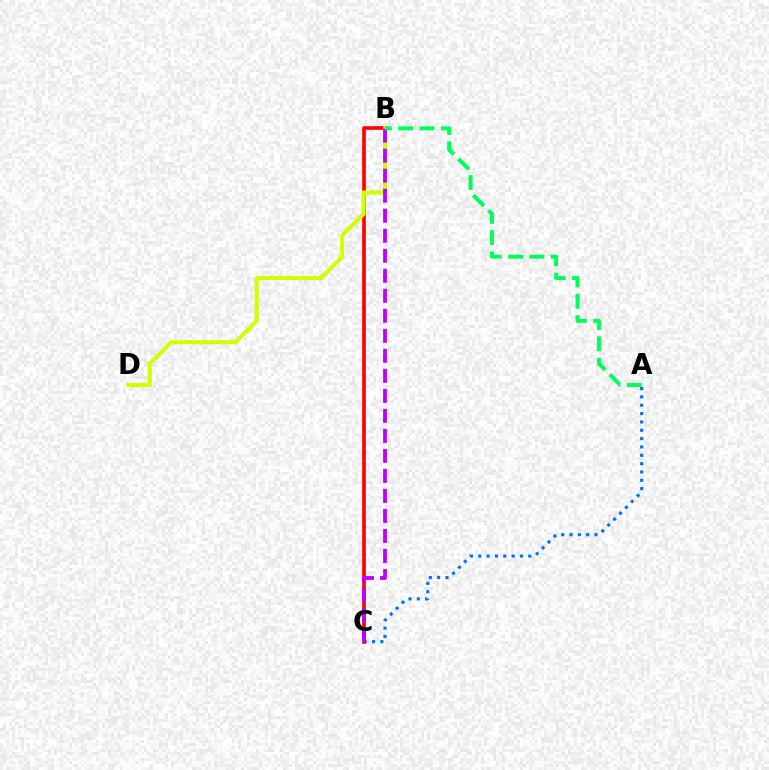{('A', 'C'): [{'color': '#0074ff', 'line_style': 'dotted', 'thickness': 2.27}], ('B', 'C'): [{'color': '#ff0000', 'line_style': 'solid', 'thickness': 2.63}, {'color': '#b900ff', 'line_style': 'dashed', 'thickness': 2.72}], ('B', 'D'): [{'color': '#d1ff00', 'line_style': 'solid', 'thickness': 2.91}], ('A', 'B'): [{'color': '#00ff5c', 'line_style': 'dashed', 'thickness': 2.9}]}